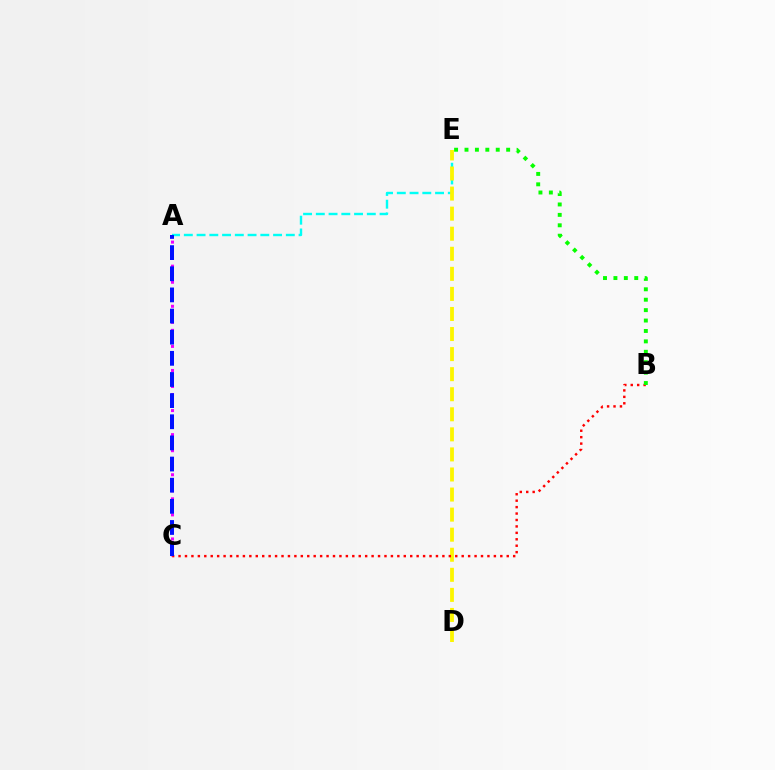{('A', 'C'): [{'color': '#ee00ff', 'line_style': 'dotted', 'thickness': 2.18}, {'color': '#0010ff', 'line_style': 'dashed', 'thickness': 2.87}], ('A', 'E'): [{'color': '#00fff6', 'line_style': 'dashed', 'thickness': 1.73}], ('D', 'E'): [{'color': '#fcf500', 'line_style': 'dashed', 'thickness': 2.73}], ('B', 'C'): [{'color': '#ff0000', 'line_style': 'dotted', 'thickness': 1.75}], ('B', 'E'): [{'color': '#08ff00', 'line_style': 'dotted', 'thickness': 2.83}]}